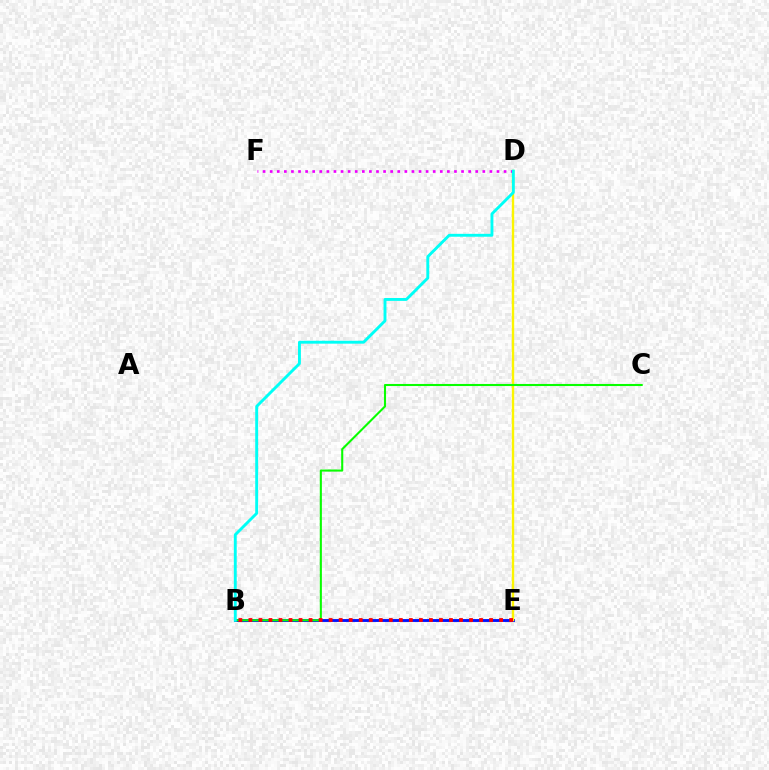{('B', 'E'): [{'color': '#0010ff', 'line_style': 'solid', 'thickness': 2.07}, {'color': '#ff0000', 'line_style': 'dotted', 'thickness': 2.72}], ('D', 'E'): [{'color': '#fcf500', 'line_style': 'solid', 'thickness': 1.71}], ('D', 'F'): [{'color': '#ee00ff', 'line_style': 'dotted', 'thickness': 1.93}], ('B', 'C'): [{'color': '#08ff00', 'line_style': 'solid', 'thickness': 1.5}], ('B', 'D'): [{'color': '#00fff6', 'line_style': 'solid', 'thickness': 2.08}]}